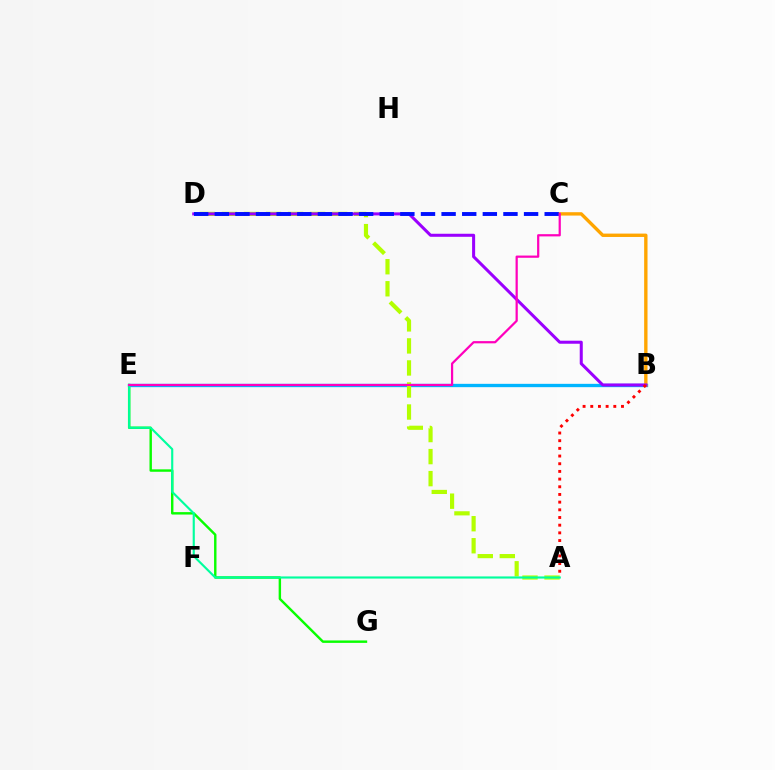{('E', 'G'): [{'color': '#08ff00', 'line_style': 'solid', 'thickness': 1.75}], ('B', 'E'): [{'color': '#00b5ff', 'line_style': 'solid', 'thickness': 2.4}], ('B', 'C'): [{'color': '#ffa500', 'line_style': 'solid', 'thickness': 2.42}], ('A', 'D'): [{'color': '#b3ff00', 'line_style': 'dashed', 'thickness': 2.99}], ('A', 'E'): [{'color': '#00ff9d', 'line_style': 'solid', 'thickness': 1.54}], ('B', 'D'): [{'color': '#9b00ff', 'line_style': 'solid', 'thickness': 2.19}], ('C', 'D'): [{'color': '#0010ff', 'line_style': 'dashed', 'thickness': 2.8}], ('A', 'B'): [{'color': '#ff0000', 'line_style': 'dotted', 'thickness': 2.09}], ('C', 'E'): [{'color': '#ff00bd', 'line_style': 'solid', 'thickness': 1.6}]}